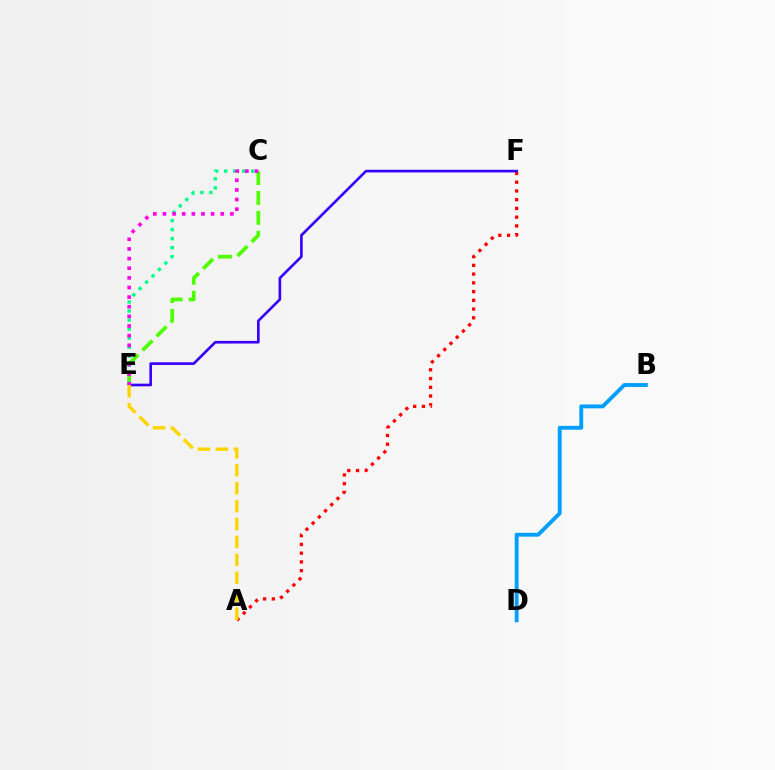{('B', 'D'): [{'color': '#009eff', 'line_style': 'solid', 'thickness': 2.78}], ('C', 'E'): [{'color': '#4fff00', 'line_style': 'dashed', 'thickness': 2.7}, {'color': '#00ff86', 'line_style': 'dotted', 'thickness': 2.45}, {'color': '#ff00ed', 'line_style': 'dotted', 'thickness': 2.62}], ('A', 'F'): [{'color': '#ff0000', 'line_style': 'dotted', 'thickness': 2.38}], ('E', 'F'): [{'color': '#3700ff', 'line_style': 'solid', 'thickness': 1.91}], ('A', 'E'): [{'color': '#ffd500', 'line_style': 'dashed', 'thickness': 2.44}]}